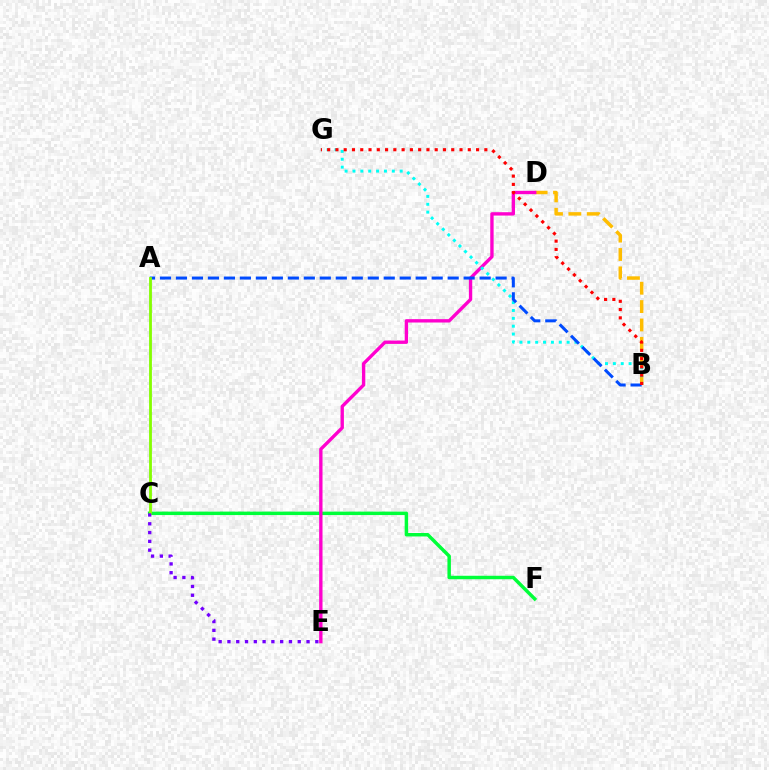{('C', 'F'): [{'color': '#00ff39', 'line_style': 'solid', 'thickness': 2.49}], ('B', 'D'): [{'color': '#ffbd00', 'line_style': 'dashed', 'thickness': 2.5}], ('D', 'E'): [{'color': '#ff00cf', 'line_style': 'solid', 'thickness': 2.42}], ('B', 'G'): [{'color': '#00fff6', 'line_style': 'dotted', 'thickness': 2.14}, {'color': '#ff0000', 'line_style': 'dotted', 'thickness': 2.25}], ('A', 'B'): [{'color': '#004bff', 'line_style': 'dashed', 'thickness': 2.17}], ('A', 'C'): [{'color': '#84ff00', 'line_style': 'solid', 'thickness': 2.02}], ('C', 'E'): [{'color': '#7200ff', 'line_style': 'dotted', 'thickness': 2.39}]}